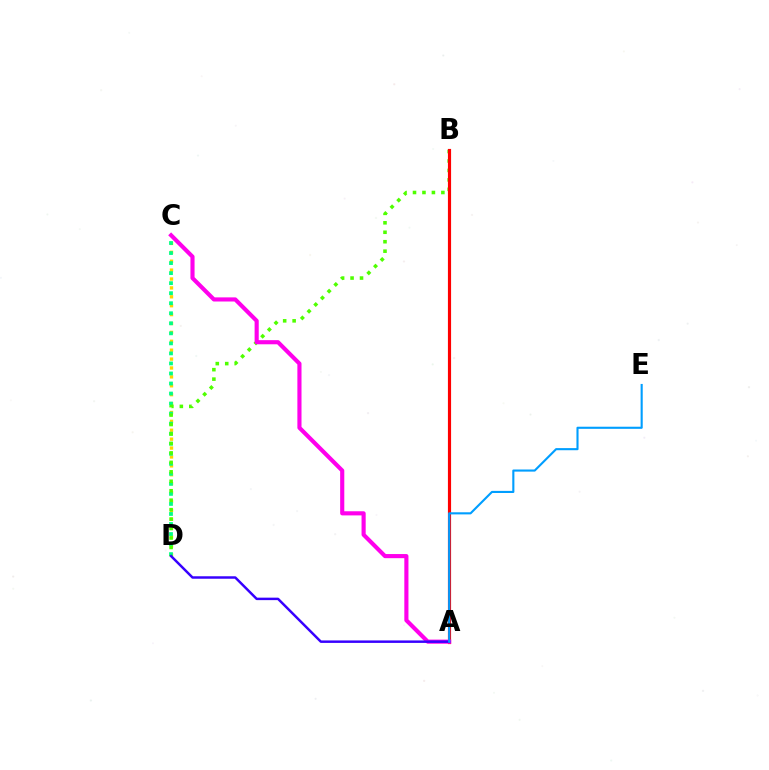{('C', 'D'): [{'color': '#ffd500', 'line_style': 'dotted', 'thickness': 2.42}, {'color': '#00ff86', 'line_style': 'dotted', 'thickness': 2.73}], ('B', 'D'): [{'color': '#4fff00', 'line_style': 'dotted', 'thickness': 2.57}], ('A', 'B'): [{'color': '#ff0000', 'line_style': 'solid', 'thickness': 2.28}], ('A', 'C'): [{'color': '#ff00ed', 'line_style': 'solid', 'thickness': 2.97}], ('A', 'D'): [{'color': '#3700ff', 'line_style': 'solid', 'thickness': 1.78}], ('A', 'E'): [{'color': '#009eff', 'line_style': 'solid', 'thickness': 1.52}]}